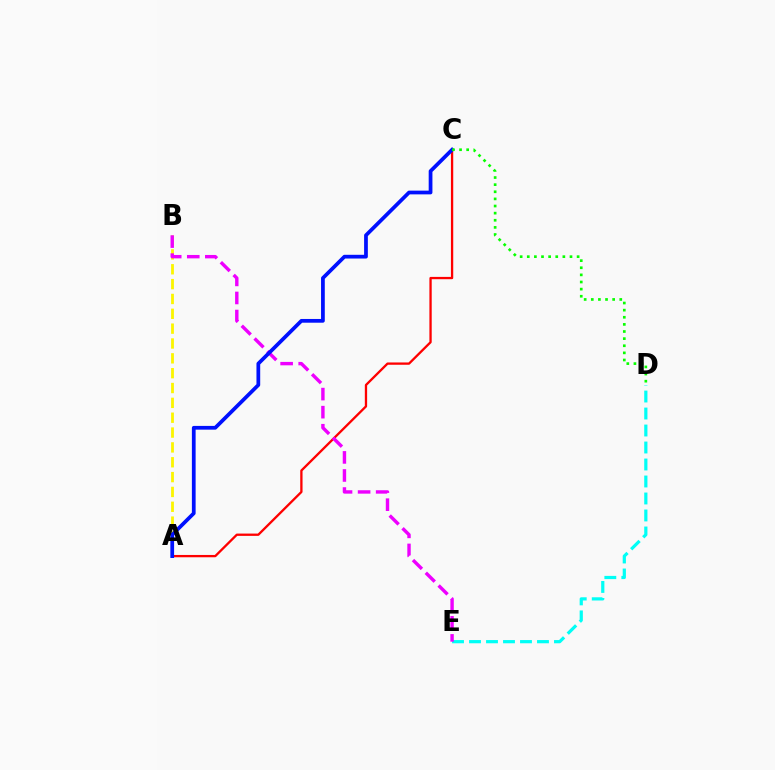{('D', 'E'): [{'color': '#00fff6', 'line_style': 'dashed', 'thickness': 2.31}], ('A', 'B'): [{'color': '#fcf500', 'line_style': 'dashed', 'thickness': 2.02}], ('A', 'C'): [{'color': '#ff0000', 'line_style': 'solid', 'thickness': 1.66}, {'color': '#0010ff', 'line_style': 'solid', 'thickness': 2.69}], ('B', 'E'): [{'color': '#ee00ff', 'line_style': 'dashed', 'thickness': 2.45}], ('C', 'D'): [{'color': '#08ff00', 'line_style': 'dotted', 'thickness': 1.93}]}